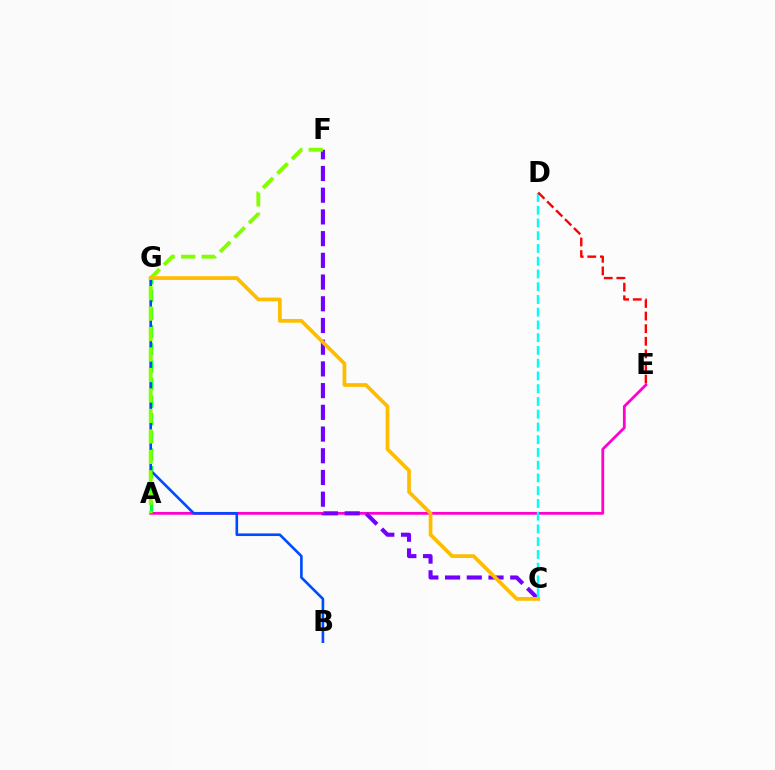{('A', 'G'): [{'color': '#00ff39', 'line_style': 'dashed', 'thickness': 2.39}], ('A', 'E'): [{'color': '#ff00cf', 'line_style': 'solid', 'thickness': 1.99}], ('C', 'F'): [{'color': '#7200ff', 'line_style': 'dashed', 'thickness': 2.95}], ('B', 'G'): [{'color': '#004bff', 'line_style': 'solid', 'thickness': 1.9}], ('A', 'F'): [{'color': '#84ff00', 'line_style': 'dashed', 'thickness': 2.78}], ('C', 'D'): [{'color': '#00fff6', 'line_style': 'dashed', 'thickness': 1.73}], ('C', 'G'): [{'color': '#ffbd00', 'line_style': 'solid', 'thickness': 2.69}], ('D', 'E'): [{'color': '#ff0000', 'line_style': 'dashed', 'thickness': 1.71}]}